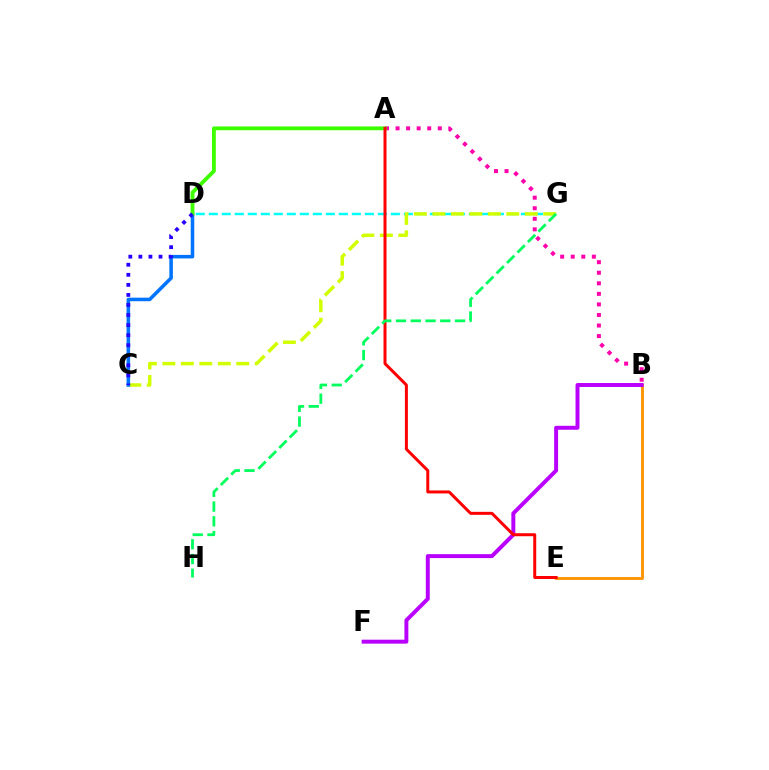{('B', 'E'): [{'color': '#ff9400', 'line_style': 'solid', 'thickness': 2.06}], ('D', 'G'): [{'color': '#00fff6', 'line_style': 'dashed', 'thickness': 1.77}], ('B', 'F'): [{'color': '#b900ff', 'line_style': 'solid', 'thickness': 2.85}], ('C', 'G'): [{'color': '#d1ff00', 'line_style': 'dashed', 'thickness': 2.51}], ('C', 'D'): [{'color': '#0074ff', 'line_style': 'solid', 'thickness': 2.55}, {'color': '#2500ff', 'line_style': 'dotted', 'thickness': 2.73}], ('A', 'B'): [{'color': '#ff00ac', 'line_style': 'dotted', 'thickness': 2.87}], ('A', 'D'): [{'color': '#3dff00', 'line_style': 'solid', 'thickness': 2.75}], ('A', 'E'): [{'color': '#ff0000', 'line_style': 'solid', 'thickness': 2.15}], ('G', 'H'): [{'color': '#00ff5c', 'line_style': 'dashed', 'thickness': 2.01}]}